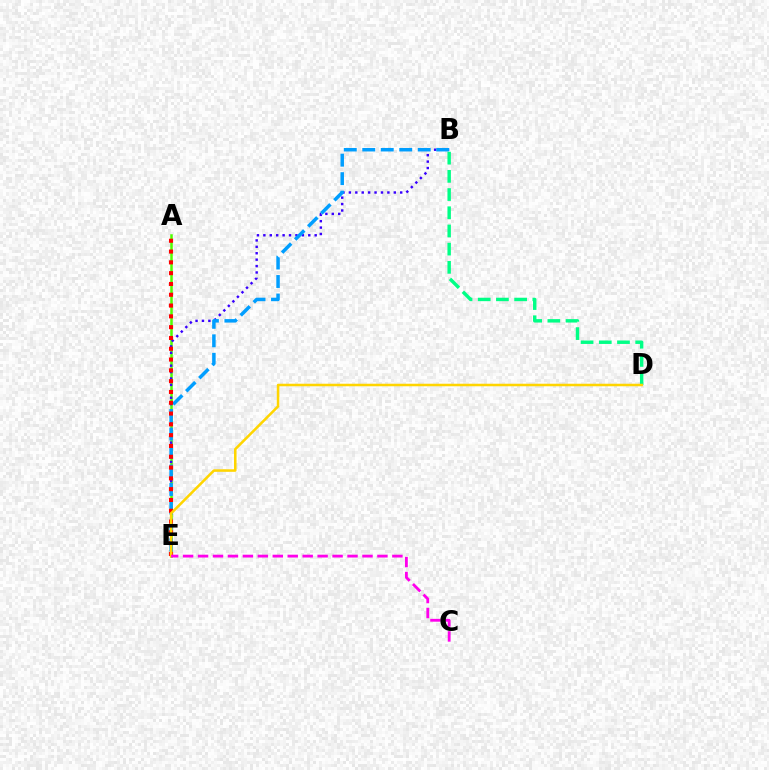{('A', 'E'): [{'color': '#4fff00', 'line_style': 'solid', 'thickness': 1.82}, {'color': '#ff0000', 'line_style': 'dotted', 'thickness': 2.93}], ('B', 'E'): [{'color': '#3700ff', 'line_style': 'dotted', 'thickness': 1.74}, {'color': '#009eff', 'line_style': 'dashed', 'thickness': 2.51}], ('B', 'D'): [{'color': '#00ff86', 'line_style': 'dashed', 'thickness': 2.47}], ('D', 'E'): [{'color': '#ffd500', 'line_style': 'solid', 'thickness': 1.82}], ('C', 'E'): [{'color': '#ff00ed', 'line_style': 'dashed', 'thickness': 2.03}]}